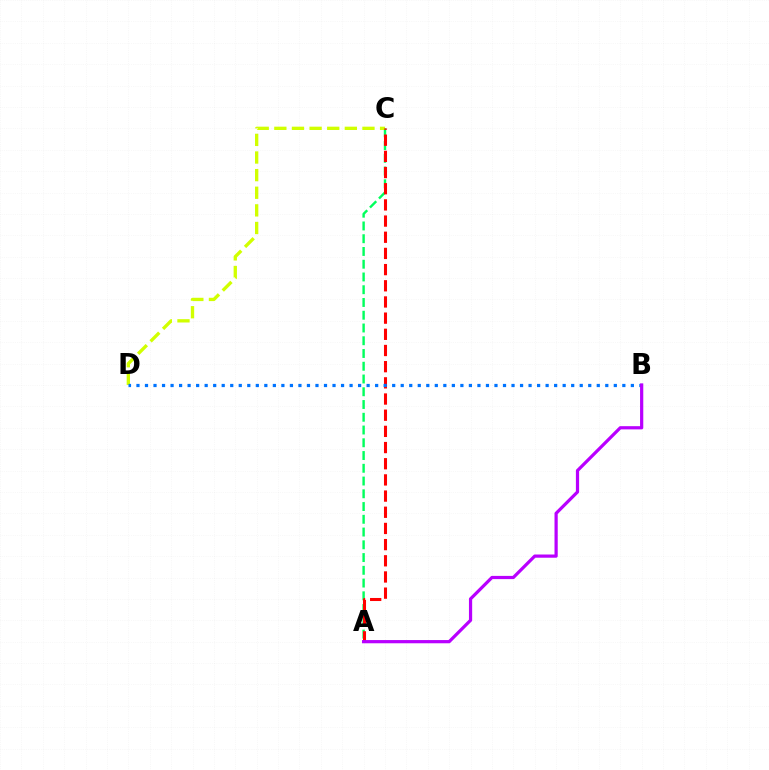{('A', 'C'): [{'color': '#00ff5c', 'line_style': 'dashed', 'thickness': 1.73}, {'color': '#ff0000', 'line_style': 'dashed', 'thickness': 2.2}], ('C', 'D'): [{'color': '#d1ff00', 'line_style': 'dashed', 'thickness': 2.39}], ('B', 'D'): [{'color': '#0074ff', 'line_style': 'dotted', 'thickness': 2.32}], ('A', 'B'): [{'color': '#b900ff', 'line_style': 'solid', 'thickness': 2.31}]}